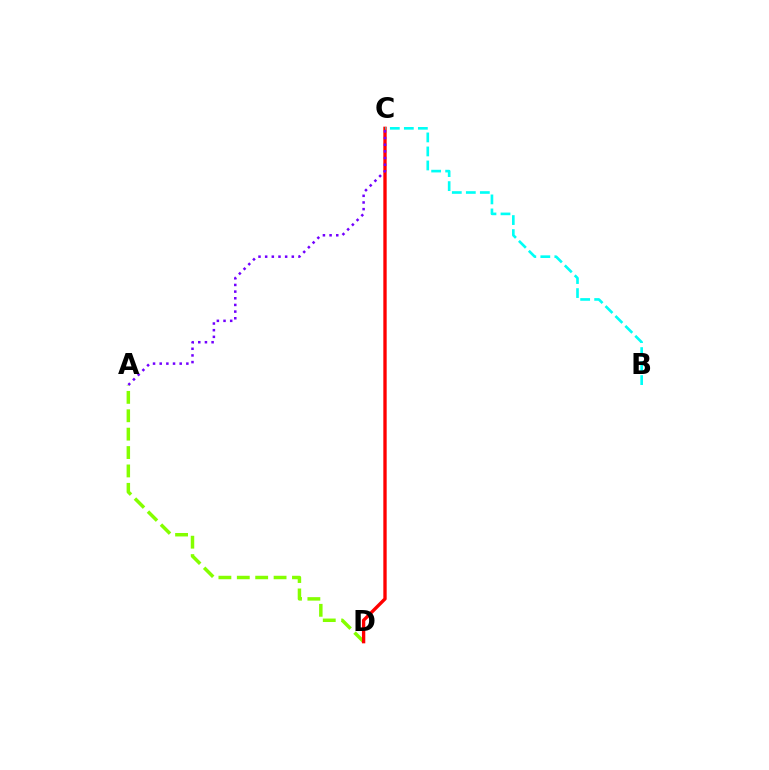{('A', 'D'): [{'color': '#84ff00', 'line_style': 'dashed', 'thickness': 2.5}], ('C', 'D'): [{'color': '#ff0000', 'line_style': 'solid', 'thickness': 2.4}], ('B', 'C'): [{'color': '#00fff6', 'line_style': 'dashed', 'thickness': 1.9}], ('A', 'C'): [{'color': '#7200ff', 'line_style': 'dotted', 'thickness': 1.81}]}